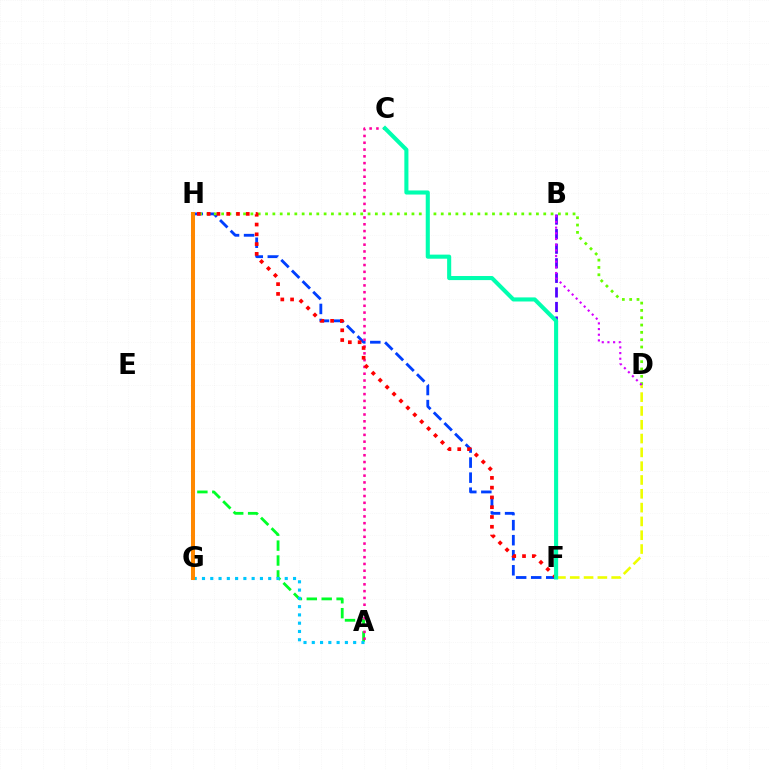{('D', 'F'): [{'color': '#eeff00', 'line_style': 'dashed', 'thickness': 1.88}], ('B', 'F'): [{'color': '#4f00ff', 'line_style': 'dashed', 'thickness': 1.98}], ('A', 'H'): [{'color': '#00ff27', 'line_style': 'dashed', 'thickness': 2.02}], ('F', 'H'): [{'color': '#003fff', 'line_style': 'dashed', 'thickness': 2.04}, {'color': '#ff0000', 'line_style': 'dotted', 'thickness': 2.66}], ('A', 'C'): [{'color': '#ff00a0', 'line_style': 'dotted', 'thickness': 1.85}], ('A', 'G'): [{'color': '#00c7ff', 'line_style': 'dotted', 'thickness': 2.25}], ('D', 'H'): [{'color': '#66ff00', 'line_style': 'dotted', 'thickness': 1.99}], ('G', 'H'): [{'color': '#ff8800', 'line_style': 'solid', 'thickness': 2.9}], ('C', 'F'): [{'color': '#00ffaf', 'line_style': 'solid', 'thickness': 2.94}], ('B', 'D'): [{'color': '#d600ff', 'line_style': 'dotted', 'thickness': 1.54}]}